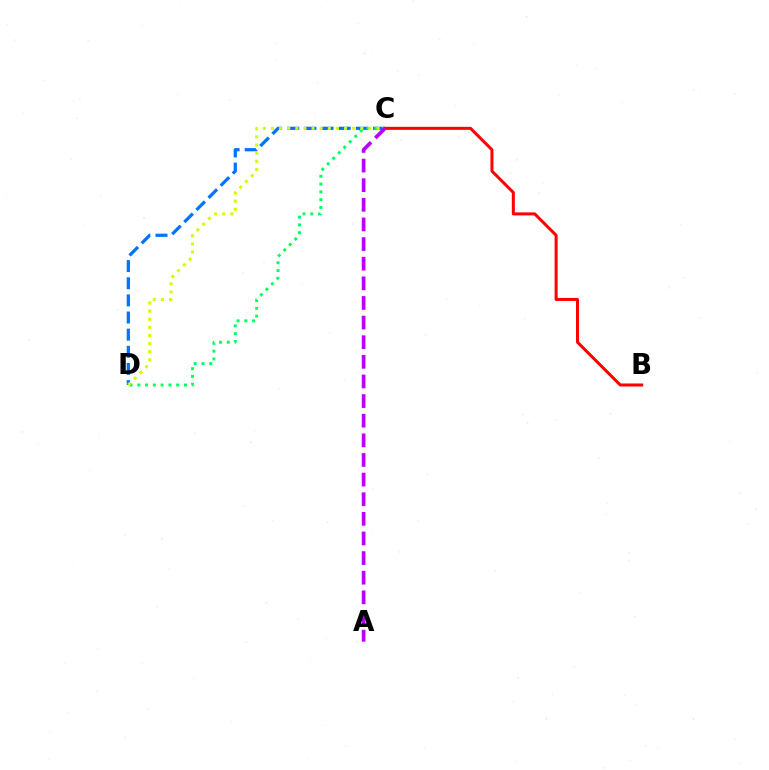{('C', 'D'): [{'color': '#0074ff', 'line_style': 'dashed', 'thickness': 2.33}, {'color': '#00ff5c', 'line_style': 'dotted', 'thickness': 2.11}, {'color': '#d1ff00', 'line_style': 'dotted', 'thickness': 2.21}], ('B', 'C'): [{'color': '#ff0000', 'line_style': 'solid', 'thickness': 2.17}], ('A', 'C'): [{'color': '#b900ff', 'line_style': 'dashed', 'thickness': 2.67}]}